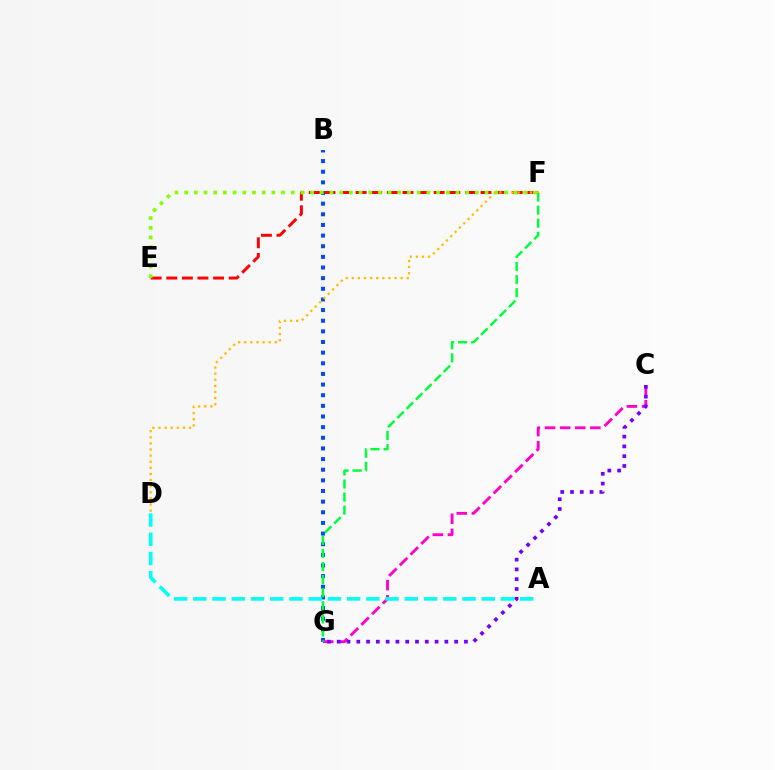{('B', 'G'): [{'color': '#004bff', 'line_style': 'dotted', 'thickness': 2.89}], ('C', 'G'): [{'color': '#ff00cf', 'line_style': 'dashed', 'thickness': 2.05}, {'color': '#7200ff', 'line_style': 'dotted', 'thickness': 2.66}], ('F', 'G'): [{'color': '#00ff39', 'line_style': 'dashed', 'thickness': 1.78}], ('E', 'F'): [{'color': '#ff0000', 'line_style': 'dashed', 'thickness': 2.12}, {'color': '#84ff00', 'line_style': 'dotted', 'thickness': 2.63}], ('A', 'D'): [{'color': '#00fff6', 'line_style': 'dashed', 'thickness': 2.61}], ('D', 'F'): [{'color': '#ffbd00', 'line_style': 'dotted', 'thickness': 1.66}]}